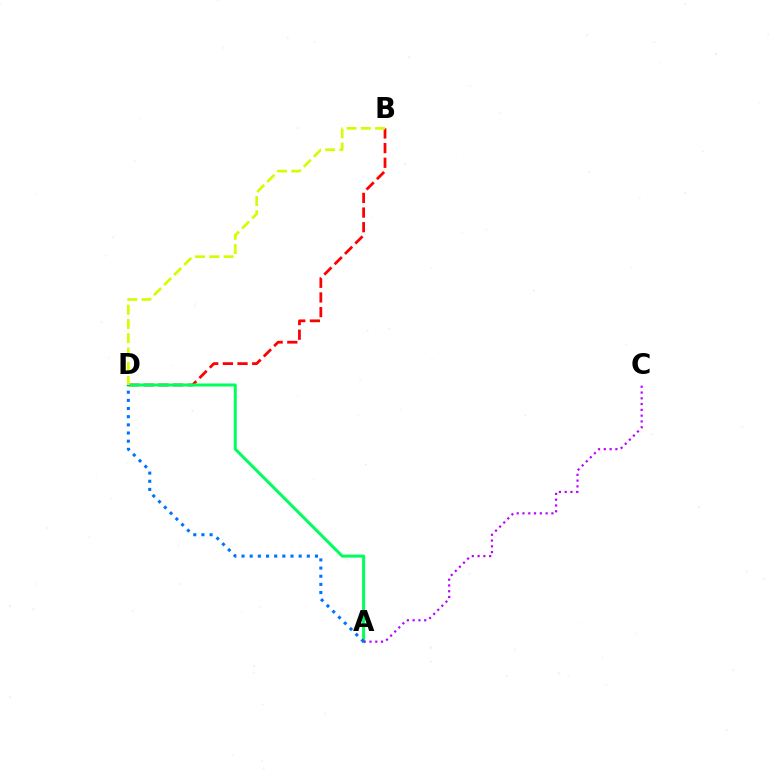{('B', 'D'): [{'color': '#ff0000', 'line_style': 'dashed', 'thickness': 1.99}, {'color': '#d1ff00', 'line_style': 'dashed', 'thickness': 1.94}], ('A', 'D'): [{'color': '#00ff5c', 'line_style': 'solid', 'thickness': 2.18}, {'color': '#0074ff', 'line_style': 'dotted', 'thickness': 2.22}], ('A', 'C'): [{'color': '#b900ff', 'line_style': 'dotted', 'thickness': 1.57}]}